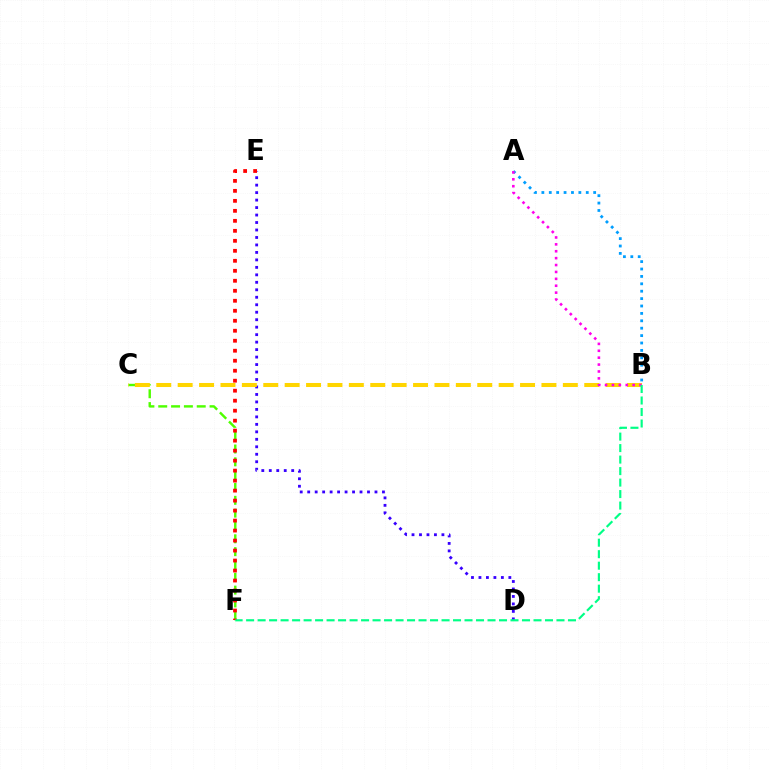{('A', 'B'): [{'color': '#009eff', 'line_style': 'dotted', 'thickness': 2.01}, {'color': '#ff00ed', 'line_style': 'dotted', 'thickness': 1.87}], ('C', 'F'): [{'color': '#4fff00', 'line_style': 'dashed', 'thickness': 1.74}], ('D', 'E'): [{'color': '#3700ff', 'line_style': 'dotted', 'thickness': 2.03}], ('B', 'C'): [{'color': '#ffd500', 'line_style': 'dashed', 'thickness': 2.91}], ('E', 'F'): [{'color': '#ff0000', 'line_style': 'dotted', 'thickness': 2.71}], ('B', 'F'): [{'color': '#00ff86', 'line_style': 'dashed', 'thickness': 1.56}]}